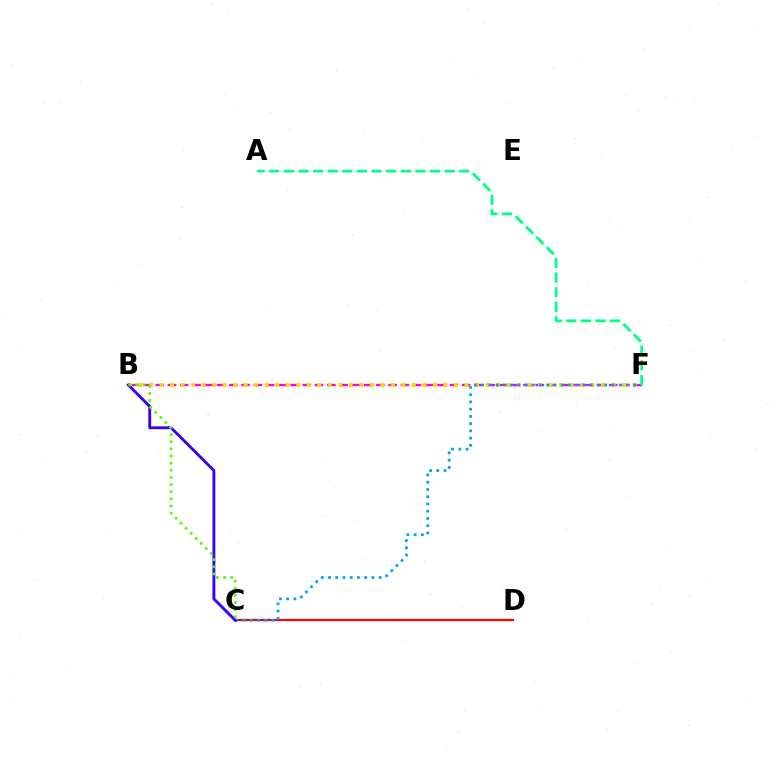{('B', 'F'): [{'color': '#ff00ed', 'line_style': 'dashed', 'thickness': 1.66}, {'color': '#ffd500', 'line_style': 'dotted', 'thickness': 2.86}], ('C', 'D'): [{'color': '#ff0000', 'line_style': 'solid', 'thickness': 1.55}], ('C', 'F'): [{'color': '#009eff', 'line_style': 'dotted', 'thickness': 1.97}], ('B', 'C'): [{'color': '#3700ff', 'line_style': 'solid', 'thickness': 2.07}, {'color': '#4fff00', 'line_style': 'dotted', 'thickness': 1.94}], ('A', 'F'): [{'color': '#00ff86', 'line_style': 'dashed', 'thickness': 1.99}]}